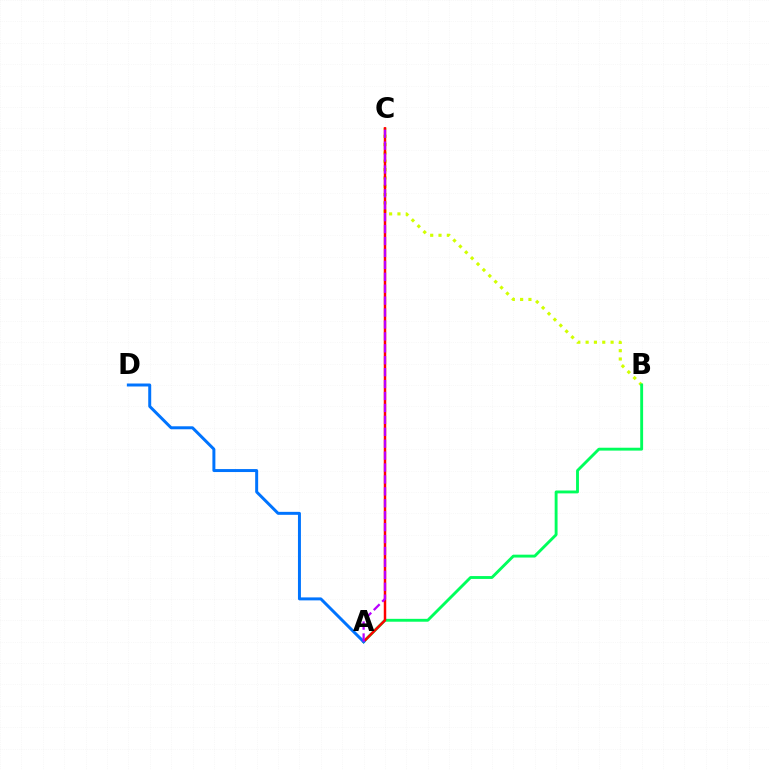{('B', 'C'): [{'color': '#d1ff00', 'line_style': 'dotted', 'thickness': 2.26}], ('A', 'B'): [{'color': '#00ff5c', 'line_style': 'solid', 'thickness': 2.07}], ('A', 'C'): [{'color': '#ff0000', 'line_style': 'solid', 'thickness': 1.78}, {'color': '#b900ff', 'line_style': 'dashed', 'thickness': 1.62}], ('A', 'D'): [{'color': '#0074ff', 'line_style': 'solid', 'thickness': 2.14}]}